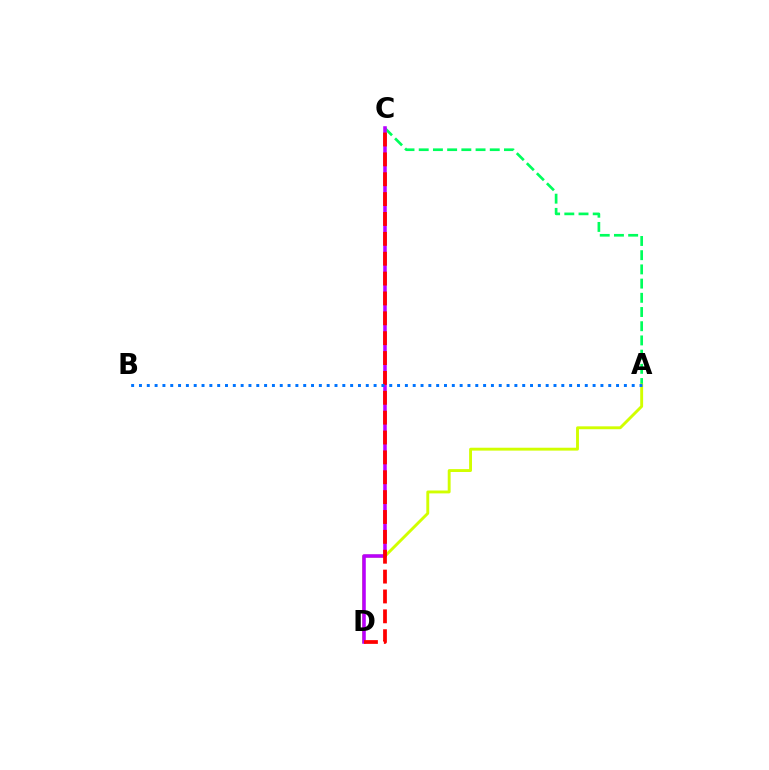{('A', 'C'): [{'color': '#00ff5c', 'line_style': 'dashed', 'thickness': 1.93}], ('A', 'D'): [{'color': '#d1ff00', 'line_style': 'solid', 'thickness': 2.08}], ('C', 'D'): [{'color': '#b900ff', 'line_style': 'solid', 'thickness': 2.55}, {'color': '#ff0000', 'line_style': 'dashed', 'thickness': 2.7}], ('A', 'B'): [{'color': '#0074ff', 'line_style': 'dotted', 'thickness': 2.13}]}